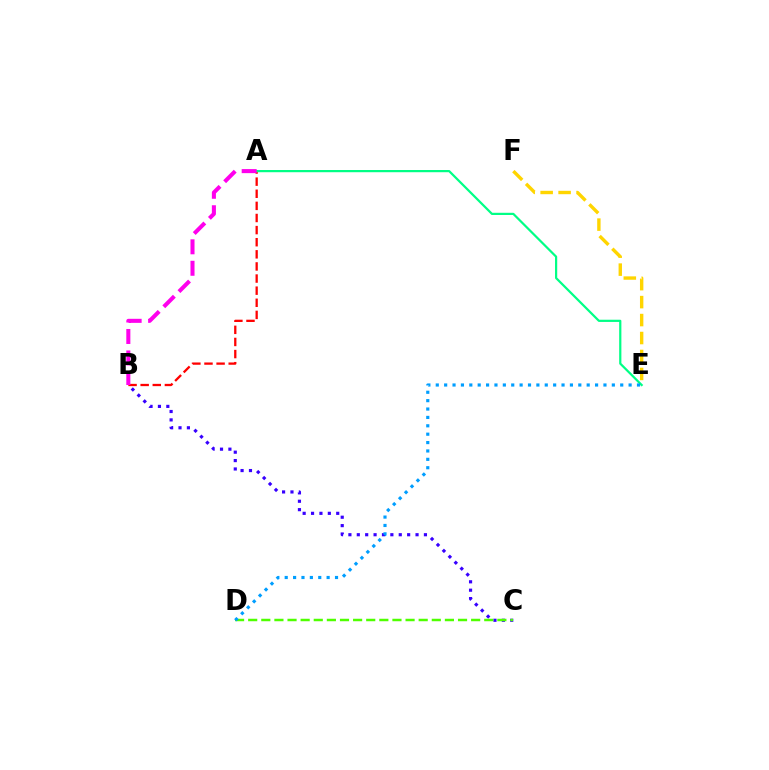{('B', 'C'): [{'color': '#3700ff', 'line_style': 'dotted', 'thickness': 2.28}], ('A', 'B'): [{'color': '#ff0000', 'line_style': 'dashed', 'thickness': 1.65}, {'color': '#ff00ed', 'line_style': 'dashed', 'thickness': 2.92}], ('A', 'E'): [{'color': '#00ff86', 'line_style': 'solid', 'thickness': 1.59}], ('C', 'D'): [{'color': '#4fff00', 'line_style': 'dashed', 'thickness': 1.78}], ('E', 'F'): [{'color': '#ffd500', 'line_style': 'dashed', 'thickness': 2.44}], ('D', 'E'): [{'color': '#009eff', 'line_style': 'dotted', 'thickness': 2.28}]}